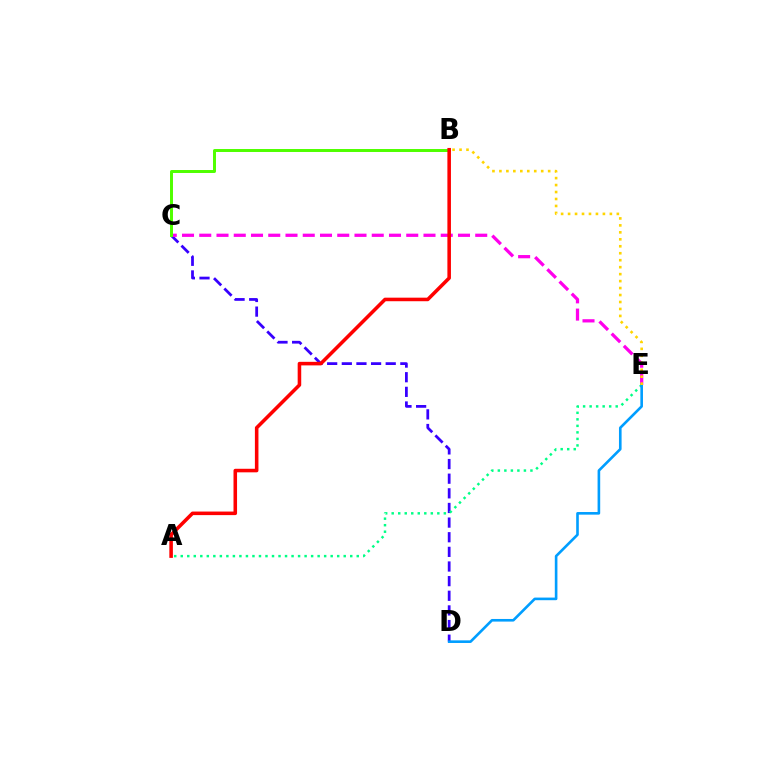{('C', 'D'): [{'color': '#3700ff', 'line_style': 'dashed', 'thickness': 1.99}], ('C', 'E'): [{'color': '#ff00ed', 'line_style': 'dashed', 'thickness': 2.34}], ('B', 'C'): [{'color': '#4fff00', 'line_style': 'solid', 'thickness': 2.14}], ('A', 'B'): [{'color': '#ff0000', 'line_style': 'solid', 'thickness': 2.56}], ('A', 'E'): [{'color': '#00ff86', 'line_style': 'dotted', 'thickness': 1.77}], ('D', 'E'): [{'color': '#009eff', 'line_style': 'solid', 'thickness': 1.89}], ('B', 'E'): [{'color': '#ffd500', 'line_style': 'dotted', 'thickness': 1.89}]}